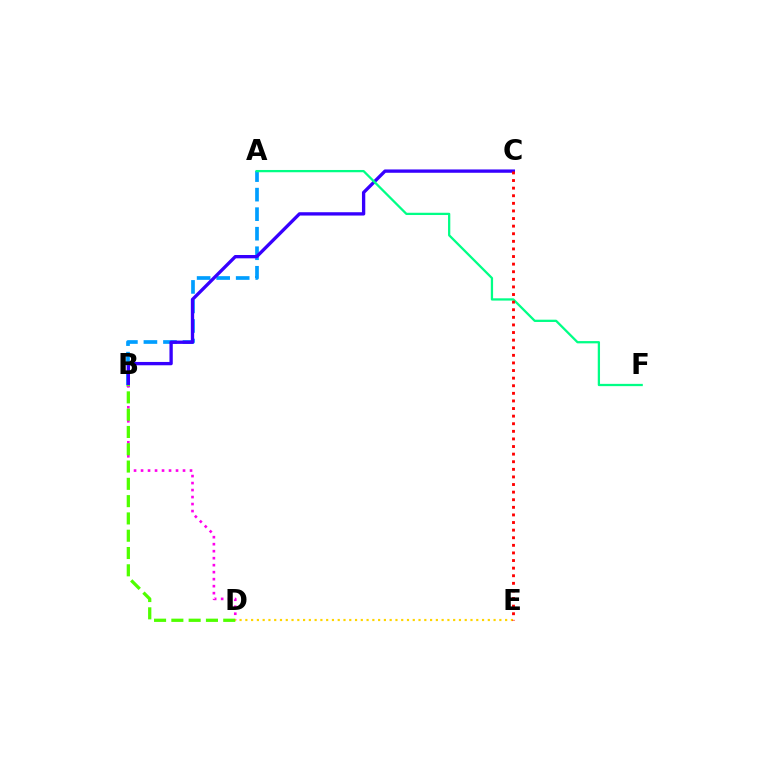{('A', 'B'): [{'color': '#009eff', 'line_style': 'dashed', 'thickness': 2.65}], ('B', 'C'): [{'color': '#3700ff', 'line_style': 'solid', 'thickness': 2.39}], ('B', 'D'): [{'color': '#ff00ed', 'line_style': 'dotted', 'thickness': 1.9}, {'color': '#4fff00', 'line_style': 'dashed', 'thickness': 2.35}], ('D', 'E'): [{'color': '#ffd500', 'line_style': 'dotted', 'thickness': 1.57}], ('A', 'F'): [{'color': '#00ff86', 'line_style': 'solid', 'thickness': 1.64}], ('C', 'E'): [{'color': '#ff0000', 'line_style': 'dotted', 'thickness': 2.06}]}